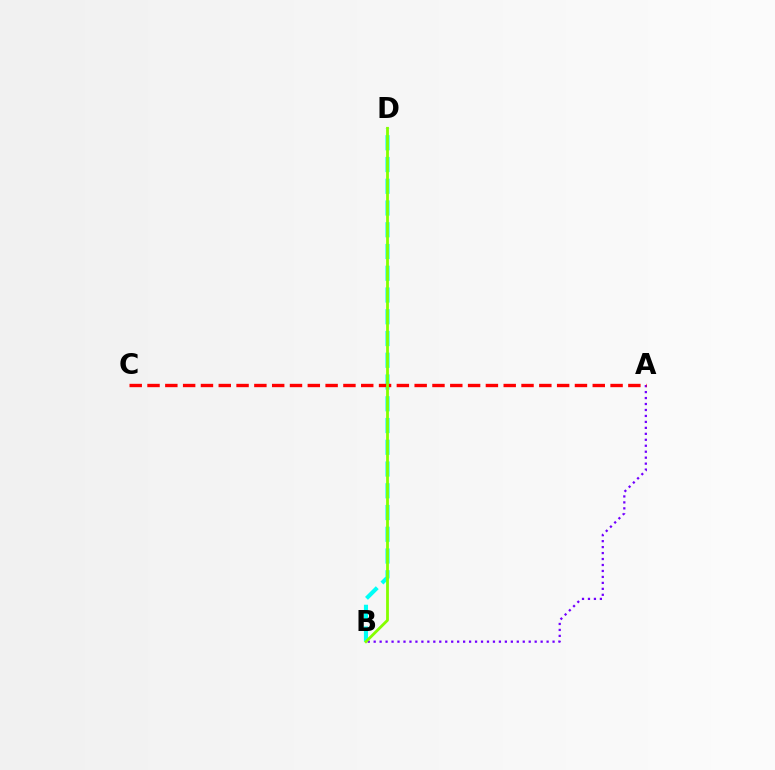{('A', 'B'): [{'color': '#7200ff', 'line_style': 'dotted', 'thickness': 1.62}], ('B', 'D'): [{'color': '#00fff6', 'line_style': 'dashed', 'thickness': 2.95}, {'color': '#84ff00', 'line_style': 'solid', 'thickness': 2.02}], ('A', 'C'): [{'color': '#ff0000', 'line_style': 'dashed', 'thickness': 2.42}]}